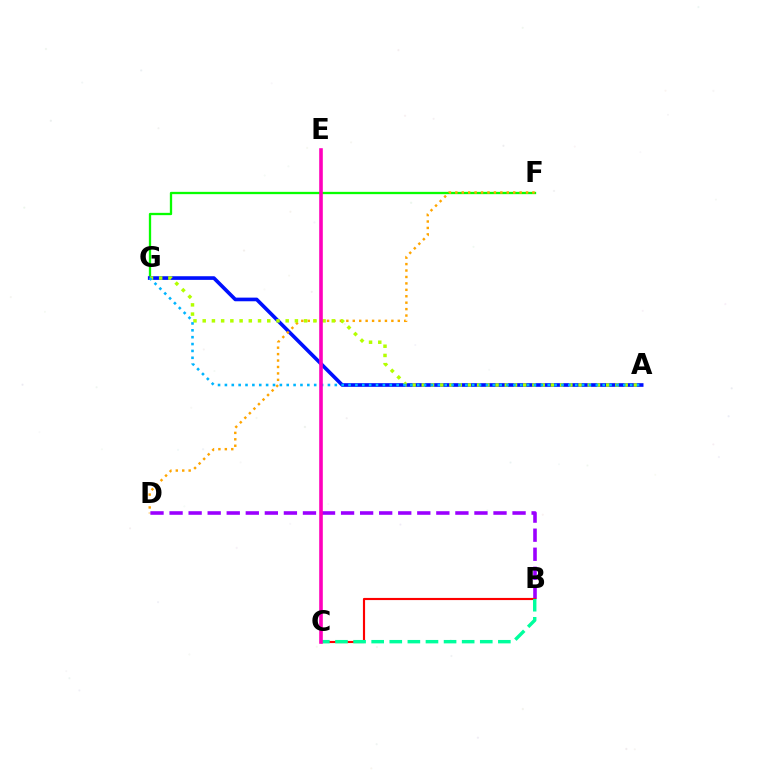{('F', 'G'): [{'color': '#08ff00', 'line_style': 'solid', 'thickness': 1.66}], ('A', 'G'): [{'color': '#0010ff', 'line_style': 'solid', 'thickness': 2.63}, {'color': '#b3ff00', 'line_style': 'dotted', 'thickness': 2.51}, {'color': '#00b5ff', 'line_style': 'dotted', 'thickness': 1.87}], ('D', 'F'): [{'color': '#ffa500', 'line_style': 'dotted', 'thickness': 1.75}], ('B', 'D'): [{'color': '#9b00ff', 'line_style': 'dashed', 'thickness': 2.59}], ('B', 'C'): [{'color': '#ff0000', 'line_style': 'solid', 'thickness': 1.55}, {'color': '#00ff9d', 'line_style': 'dashed', 'thickness': 2.46}], ('C', 'E'): [{'color': '#ff00bd', 'line_style': 'solid', 'thickness': 2.6}]}